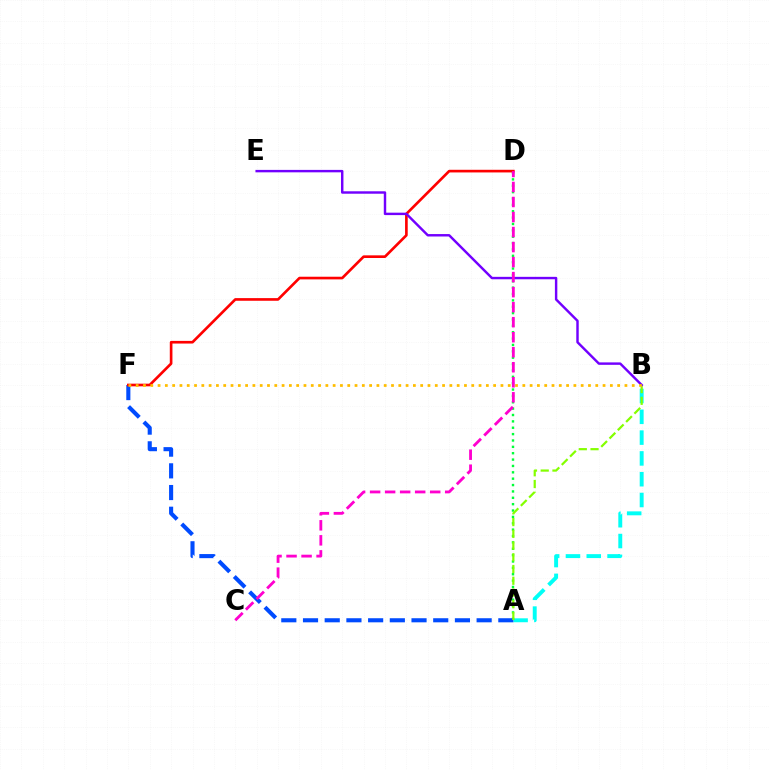{('A', 'B'): [{'color': '#00fff6', 'line_style': 'dashed', 'thickness': 2.83}, {'color': '#84ff00', 'line_style': 'dashed', 'thickness': 1.59}], ('A', 'D'): [{'color': '#00ff39', 'line_style': 'dotted', 'thickness': 1.73}], ('A', 'F'): [{'color': '#004bff', 'line_style': 'dashed', 'thickness': 2.95}], ('D', 'F'): [{'color': '#ff0000', 'line_style': 'solid', 'thickness': 1.91}], ('B', 'E'): [{'color': '#7200ff', 'line_style': 'solid', 'thickness': 1.75}], ('C', 'D'): [{'color': '#ff00cf', 'line_style': 'dashed', 'thickness': 2.04}], ('B', 'F'): [{'color': '#ffbd00', 'line_style': 'dotted', 'thickness': 1.98}]}